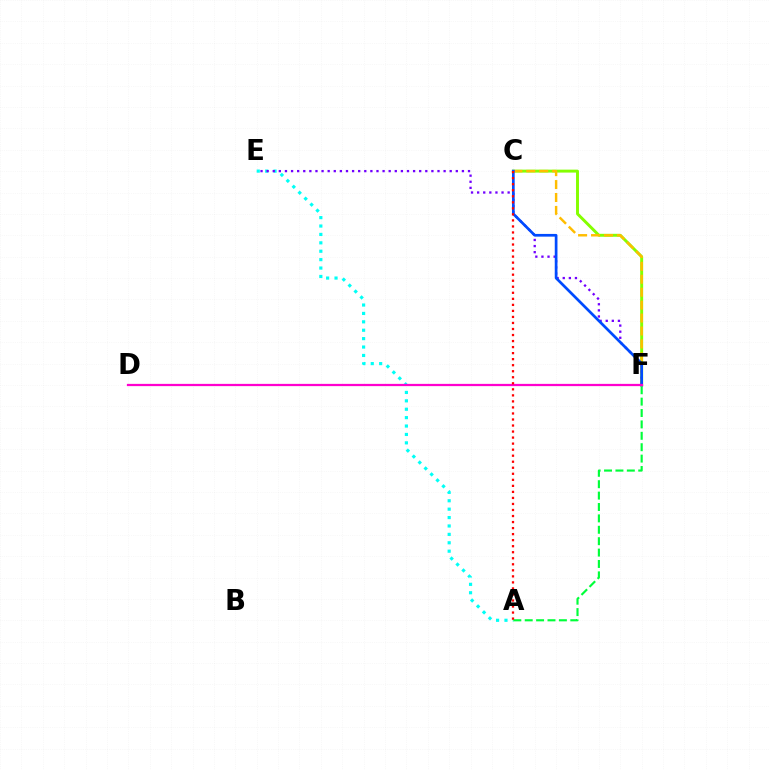{('A', 'E'): [{'color': '#00fff6', 'line_style': 'dotted', 'thickness': 2.28}], ('A', 'F'): [{'color': '#00ff39', 'line_style': 'dashed', 'thickness': 1.55}], ('C', 'F'): [{'color': '#84ff00', 'line_style': 'solid', 'thickness': 2.12}, {'color': '#ffbd00', 'line_style': 'dashed', 'thickness': 1.76}, {'color': '#004bff', 'line_style': 'solid', 'thickness': 1.95}], ('E', 'F'): [{'color': '#7200ff', 'line_style': 'dotted', 'thickness': 1.66}], ('D', 'F'): [{'color': '#ff00cf', 'line_style': 'solid', 'thickness': 1.62}], ('A', 'C'): [{'color': '#ff0000', 'line_style': 'dotted', 'thickness': 1.64}]}